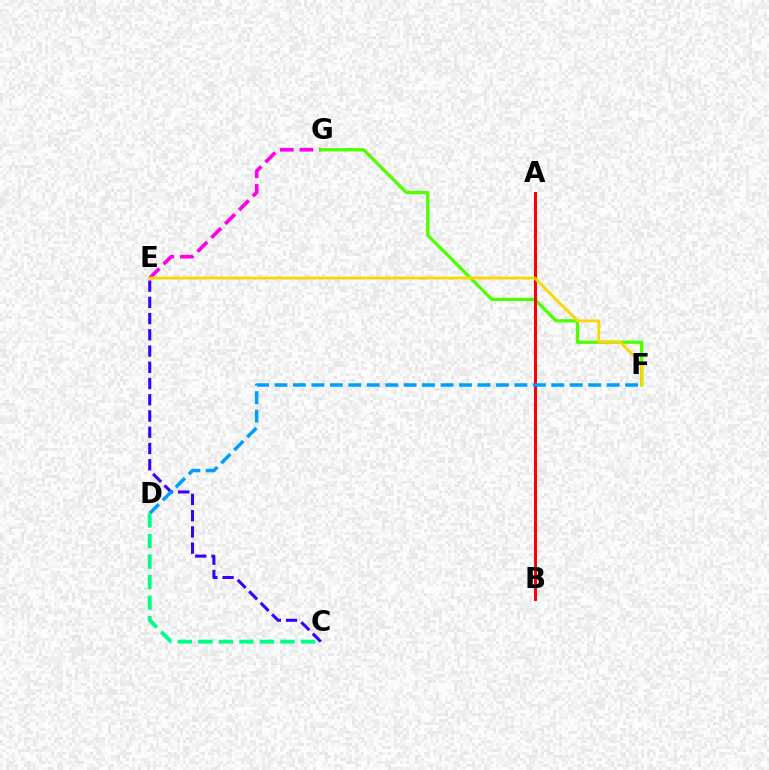{('E', 'G'): [{'color': '#ff00ed', 'line_style': 'dashed', 'thickness': 2.66}], ('C', 'E'): [{'color': '#3700ff', 'line_style': 'dashed', 'thickness': 2.21}], ('F', 'G'): [{'color': '#4fff00', 'line_style': 'solid', 'thickness': 2.37}], ('A', 'B'): [{'color': '#ff0000', 'line_style': 'solid', 'thickness': 2.16}], ('D', 'F'): [{'color': '#009eff', 'line_style': 'dashed', 'thickness': 2.51}], ('E', 'F'): [{'color': '#ffd500', 'line_style': 'solid', 'thickness': 2.04}], ('C', 'D'): [{'color': '#00ff86', 'line_style': 'dashed', 'thickness': 2.79}]}